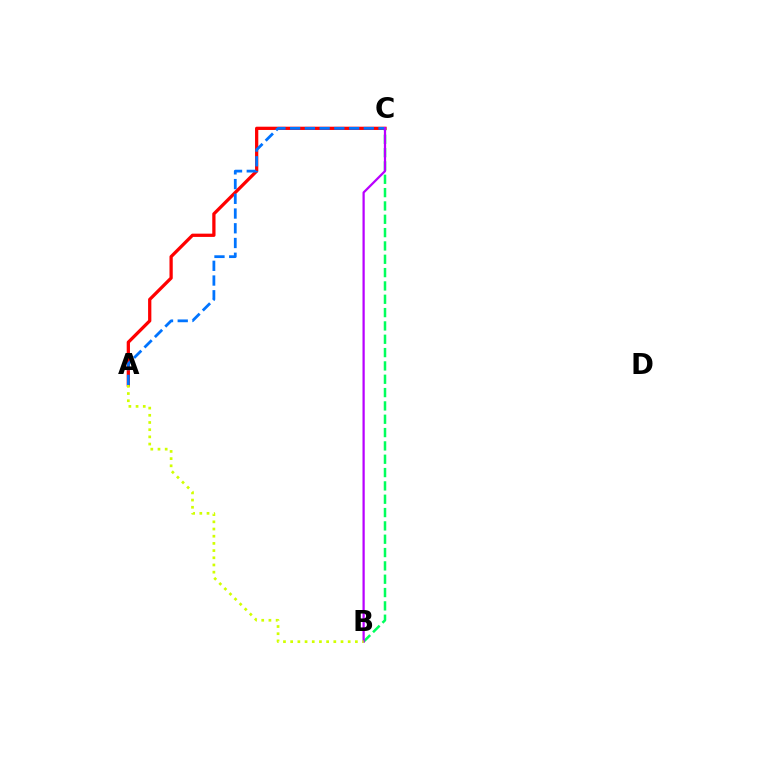{('A', 'C'): [{'color': '#ff0000', 'line_style': 'solid', 'thickness': 2.35}, {'color': '#0074ff', 'line_style': 'dashed', 'thickness': 2.0}], ('B', 'C'): [{'color': '#00ff5c', 'line_style': 'dashed', 'thickness': 1.81}, {'color': '#b900ff', 'line_style': 'solid', 'thickness': 1.62}], ('A', 'B'): [{'color': '#d1ff00', 'line_style': 'dotted', 'thickness': 1.95}]}